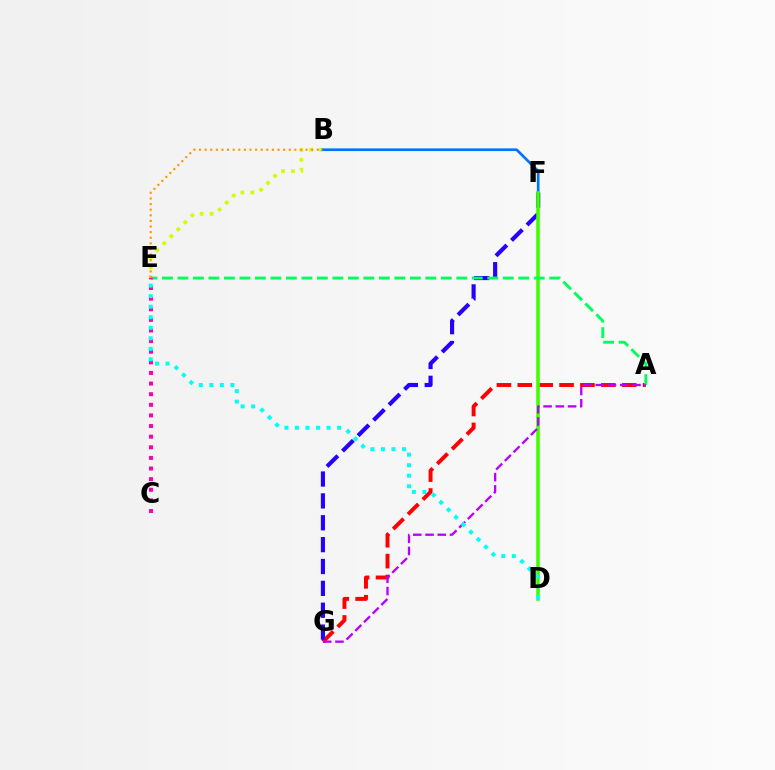{('B', 'E'): [{'color': '#d1ff00', 'line_style': 'dotted', 'thickness': 2.69}, {'color': '#ff9400', 'line_style': 'dotted', 'thickness': 1.52}], ('B', 'F'): [{'color': '#0074ff', 'line_style': 'solid', 'thickness': 1.94}], ('A', 'G'): [{'color': '#ff0000', 'line_style': 'dashed', 'thickness': 2.84}, {'color': '#b900ff', 'line_style': 'dashed', 'thickness': 1.66}], ('F', 'G'): [{'color': '#2500ff', 'line_style': 'dashed', 'thickness': 2.97}], ('D', 'F'): [{'color': '#3dff00', 'line_style': 'solid', 'thickness': 2.57}], ('A', 'E'): [{'color': '#00ff5c', 'line_style': 'dashed', 'thickness': 2.1}], ('C', 'E'): [{'color': '#ff00ac', 'line_style': 'dotted', 'thickness': 2.89}], ('D', 'E'): [{'color': '#00fff6', 'line_style': 'dotted', 'thickness': 2.86}]}